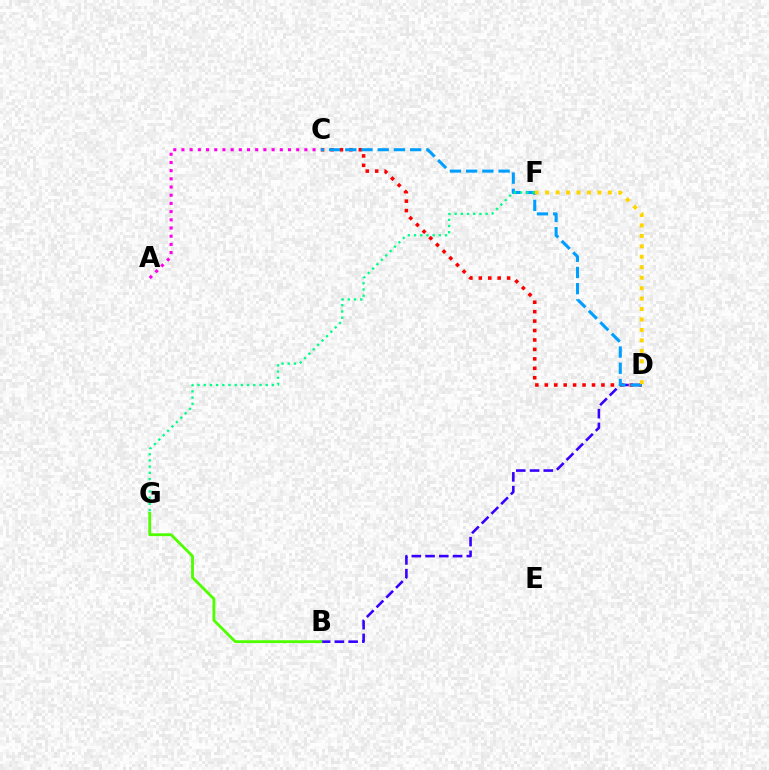{('B', 'D'): [{'color': '#3700ff', 'line_style': 'dashed', 'thickness': 1.87}], ('C', 'D'): [{'color': '#ff0000', 'line_style': 'dotted', 'thickness': 2.56}, {'color': '#009eff', 'line_style': 'dashed', 'thickness': 2.2}], ('A', 'C'): [{'color': '#ff00ed', 'line_style': 'dotted', 'thickness': 2.23}], ('D', 'F'): [{'color': '#ffd500', 'line_style': 'dotted', 'thickness': 2.84}], ('F', 'G'): [{'color': '#00ff86', 'line_style': 'dotted', 'thickness': 1.68}], ('B', 'G'): [{'color': '#4fff00', 'line_style': 'solid', 'thickness': 2.04}]}